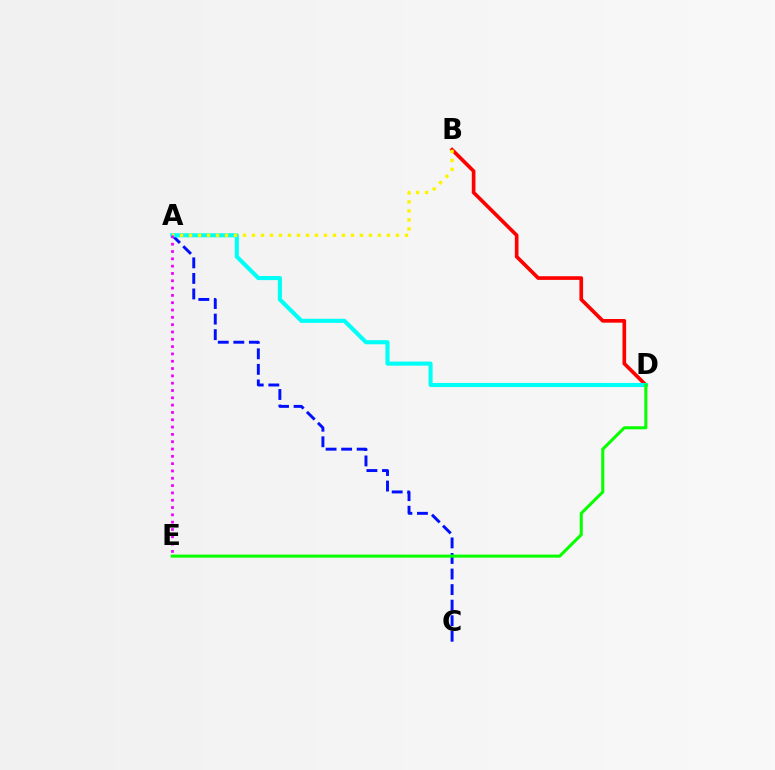{('B', 'D'): [{'color': '#ff0000', 'line_style': 'solid', 'thickness': 2.64}], ('A', 'C'): [{'color': '#0010ff', 'line_style': 'dashed', 'thickness': 2.11}], ('A', 'D'): [{'color': '#00fff6', 'line_style': 'solid', 'thickness': 2.96}], ('A', 'B'): [{'color': '#fcf500', 'line_style': 'dotted', 'thickness': 2.44}], ('D', 'E'): [{'color': '#08ff00', 'line_style': 'solid', 'thickness': 2.19}], ('A', 'E'): [{'color': '#ee00ff', 'line_style': 'dotted', 'thickness': 1.99}]}